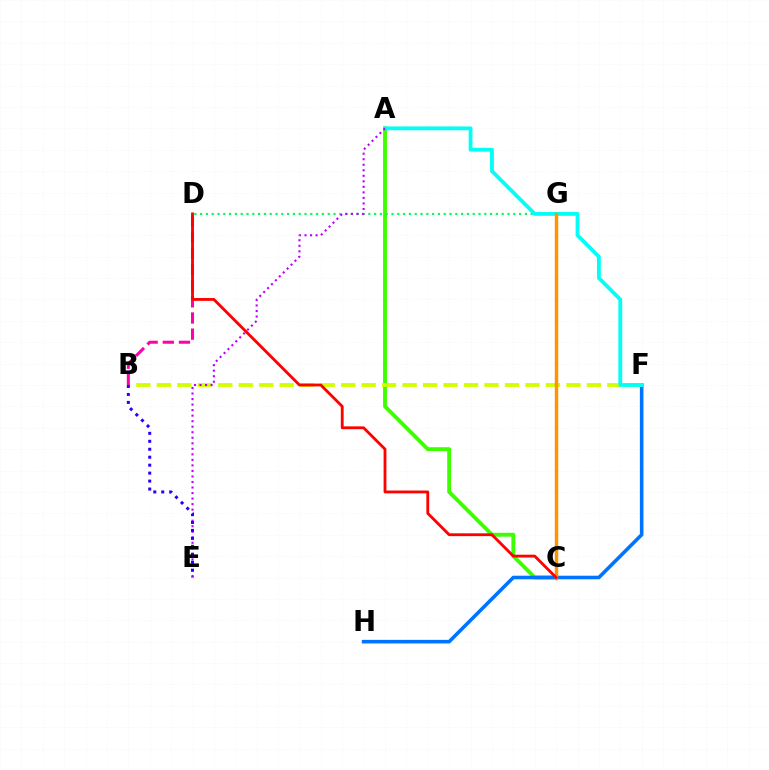{('A', 'C'): [{'color': '#3dff00', 'line_style': 'solid', 'thickness': 2.79}], ('F', 'H'): [{'color': '#0074ff', 'line_style': 'solid', 'thickness': 2.58}], ('D', 'G'): [{'color': '#00ff5c', 'line_style': 'dotted', 'thickness': 1.58}], ('B', 'F'): [{'color': '#d1ff00', 'line_style': 'dashed', 'thickness': 2.78}], ('B', 'D'): [{'color': '#ff00ac', 'line_style': 'dashed', 'thickness': 2.19}], ('A', 'F'): [{'color': '#00fff6', 'line_style': 'solid', 'thickness': 2.74}], ('A', 'E'): [{'color': '#b900ff', 'line_style': 'dotted', 'thickness': 1.5}], ('C', 'G'): [{'color': '#ff9400', 'line_style': 'solid', 'thickness': 2.49}], ('C', 'D'): [{'color': '#ff0000', 'line_style': 'solid', 'thickness': 2.04}], ('B', 'E'): [{'color': '#2500ff', 'line_style': 'dotted', 'thickness': 2.16}]}